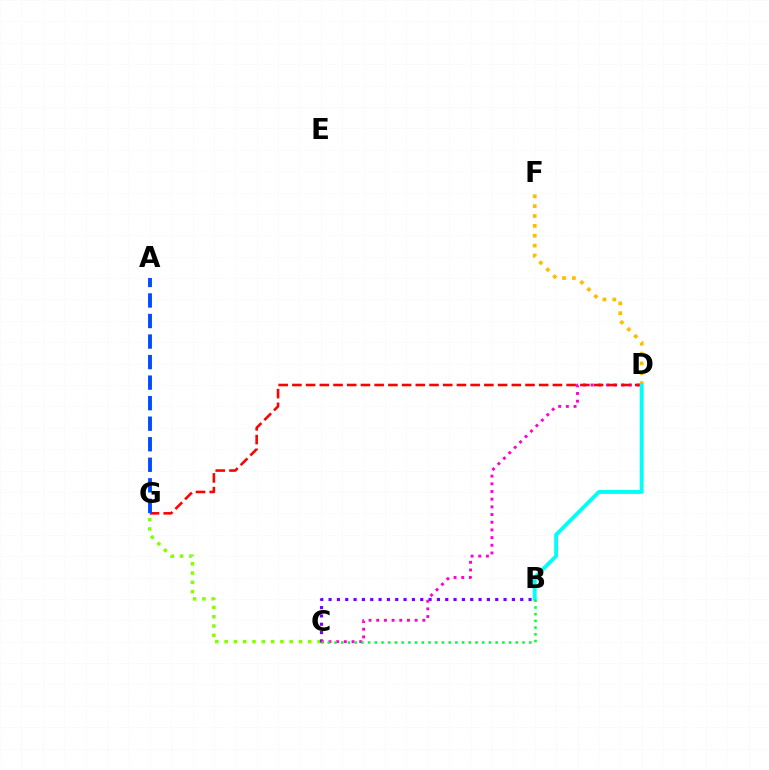{('C', 'G'): [{'color': '#84ff00', 'line_style': 'dotted', 'thickness': 2.53}], ('B', 'C'): [{'color': '#7200ff', 'line_style': 'dotted', 'thickness': 2.26}, {'color': '#00ff39', 'line_style': 'dotted', 'thickness': 1.82}], ('C', 'D'): [{'color': '#ff00cf', 'line_style': 'dotted', 'thickness': 2.09}], ('D', 'F'): [{'color': '#ffbd00', 'line_style': 'dotted', 'thickness': 2.68}], ('D', 'G'): [{'color': '#ff0000', 'line_style': 'dashed', 'thickness': 1.86}], ('A', 'G'): [{'color': '#004bff', 'line_style': 'dashed', 'thickness': 2.79}], ('B', 'D'): [{'color': '#00fff6', 'line_style': 'solid', 'thickness': 2.78}]}